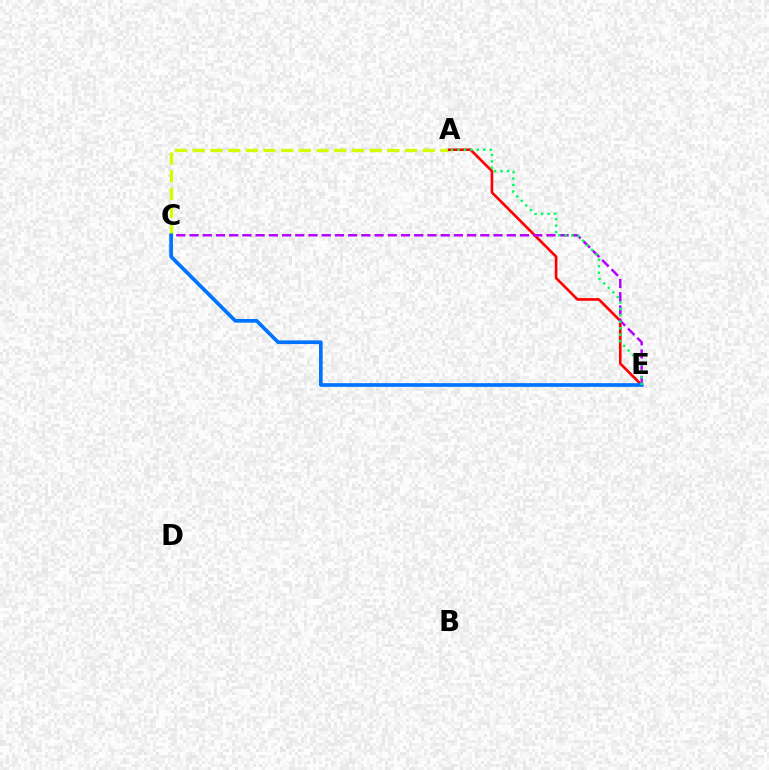{('A', 'C'): [{'color': '#d1ff00', 'line_style': 'dashed', 'thickness': 2.4}], ('A', 'E'): [{'color': '#ff0000', 'line_style': 'solid', 'thickness': 1.9}, {'color': '#00ff5c', 'line_style': 'dotted', 'thickness': 1.75}], ('C', 'E'): [{'color': '#b900ff', 'line_style': 'dashed', 'thickness': 1.8}, {'color': '#0074ff', 'line_style': 'solid', 'thickness': 2.65}]}